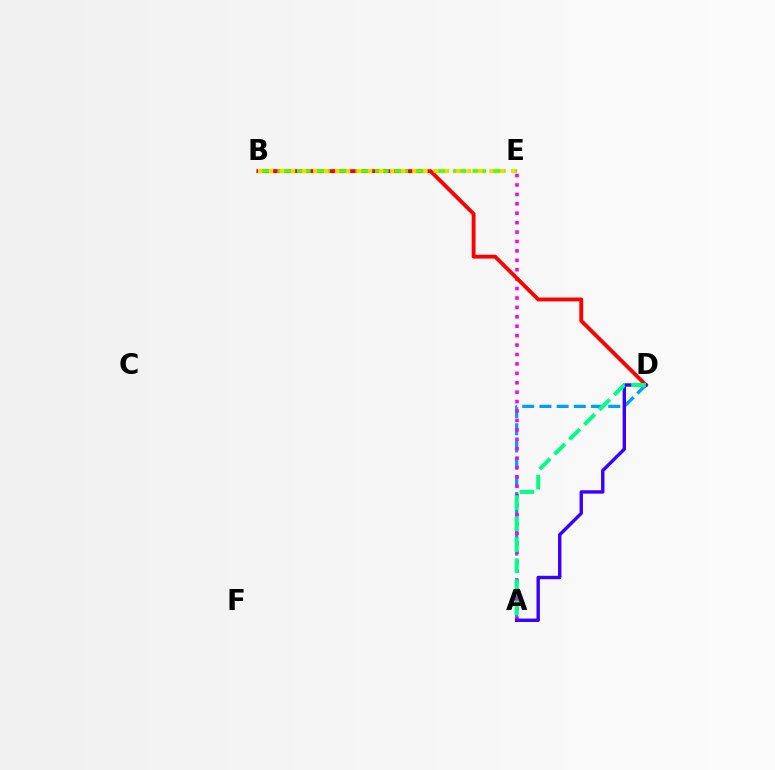{('A', 'D'): [{'color': '#009eff', 'line_style': 'dashed', 'thickness': 2.34}, {'color': '#3700ff', 'line_style': 'solid', 'thickness': 2.45}, {'color': '#00ff86', 'line_style': 'dashed', 'thickness': 2.86}], ('A', 'E'): [{'color': '#ff00ed', 'line_style': 'dotted', 'thickness': 2.56}], ('B', 'D'): [{'color': '#ff0000', 'line_style': 'solid', 'thickness': 2.77}], ('B', 'E'): [{'color': '#4fff00', 'line_style': 'dashed', 'thickness': 2.65}, {'color': '#ffd500', 'line_style': 'dotted', 'thickness': 2.99}]}